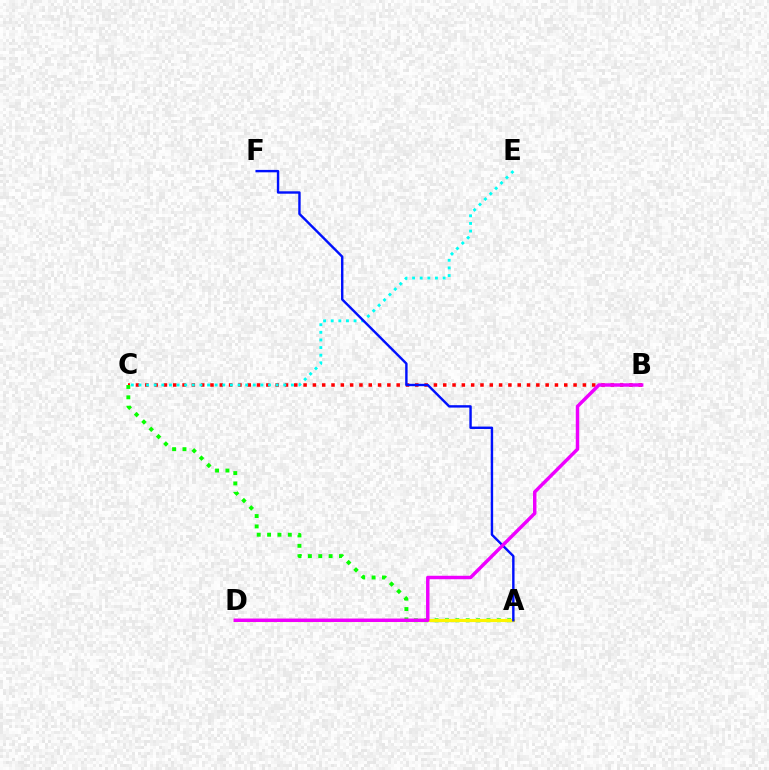{('B', 'C'): [{'color': '#ff0000', 'line_style': 'dotted', 'thickness': 2.53}], ('C', 'E'): [{'color': '#00fff6', 'line_style': 'dotted', 'thickness': 2.07}], ('A', 'C'): [{'color': '#08ff00', 'line_style': 'dotted', 'thickness': 2.82}], ('A', 'D'): [{'color': '#fcf500', 'line_style': 'solid', 'thickness': 2.27}], ('A', 'F'): [{'color': '#0010ff', 'line_style': 'solid', 'thickness': 1.73}], ('B', 'D'): [{'color': '#ee00ff', 'line_style': 'solid', 'thickness': 2.49}]}